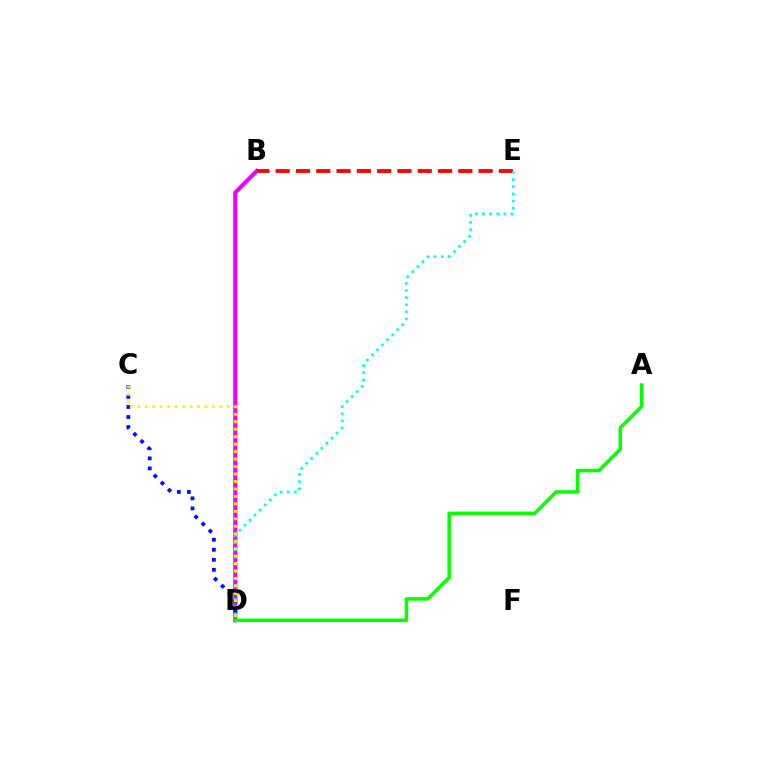{('B', 'D'): [{'color': '#ee00ff', 'line_style': 'solid', 'thickness': 2.96}], ('B', 'E'): [{'color': '#ff0000', 'line_style': 'dashed', 'thickness': 2.76}], ('C', 'D'): [{'color': '#0010ff', 'line_style': 'dotted', 'thickness': 2.73}, {'color': '#fcf500', 'line_style': 'dotted', 'thickness': 2.03}], ('D', 'E'): [{'color': '#00fff6', 'line_style': 'dotted', 'thickness': 1.94}], ('A', 'D'): [{'color': '#08ff00', 'line_style': 'solid', 'thickness': 2.55}]}